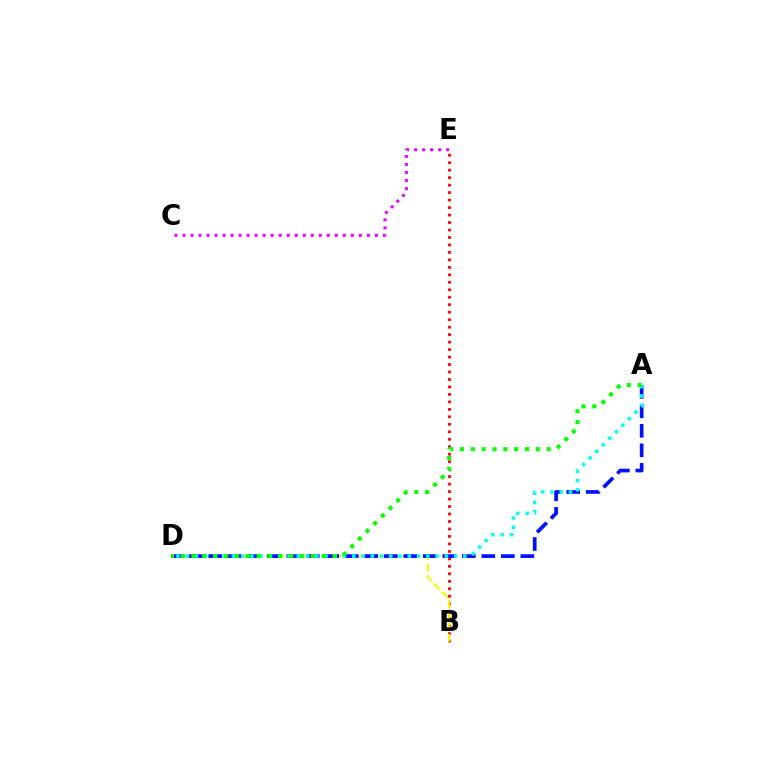{('C', 'E'): [{'color': '#ee00ff', 'line_style': 'dotted', 'thickness': 2.18}], ('B', 'E'): [{'color': '#ff0000', 'line_style': 'dotted', 'thickness': 2.03}], ('B', 'D'): [{'color': '#fcf500', 'line_style': 'dashed', 'thickness': 1.53}], ('A', 'D'): [{'color': '#0010ff', 'line_style': 'dashed', 'thickness': 2.65}, {'color': '#00fff6', 'line_style': 'dotted', 'thickness': 2.51}, {'color': '#08ff00', 'line_style': 'dotted', 'thickness': 2.94}]}